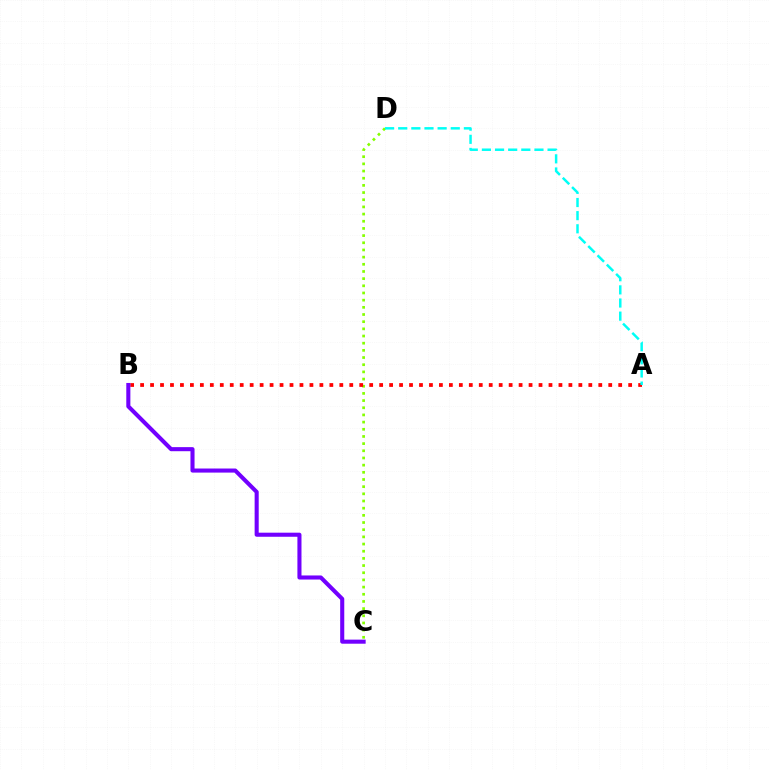{('C', 'D'): [{'color': '#84ff00', 'line_style': 'dotted', 'thickness': 1.95}], ('A', 'B'): [{'color': '#ff0000', 'line_style': 'dotted', 'thickness': 2.71}], ('B', 'C'): [{'color': '#7200ff', 'line_style': 'solid', 'thickness': 2.94}], ('A', 'D'): [{'color': '#00fff6', 'line_style': 'dashed', 'thickness': 1.78}]}